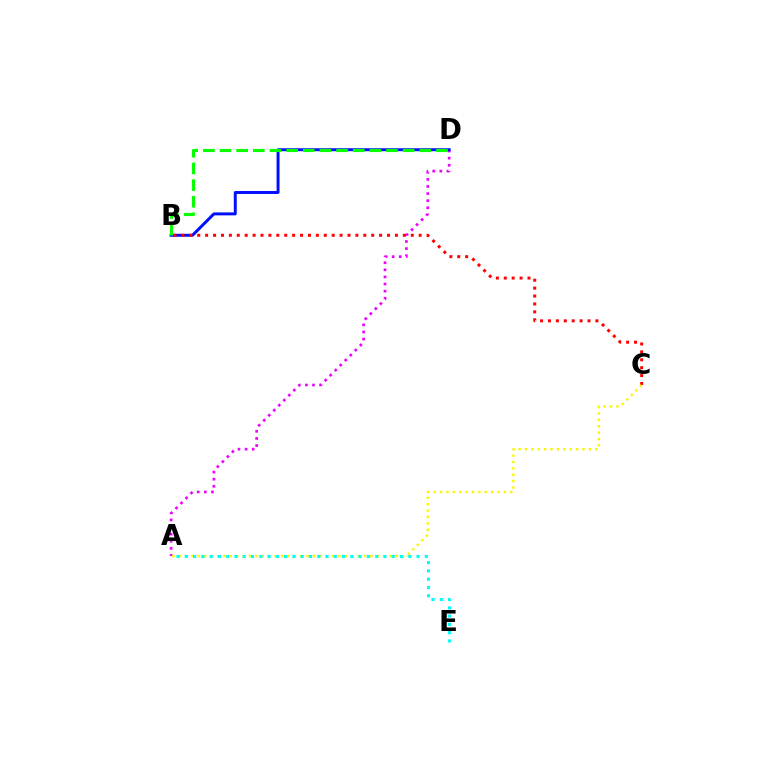{('A', 'D'): [{'color': '#ee00ff', 'line_style': 'dotted', 'thickness': 1.93}], ('B', 'D'): [{'color': '#0010ff', 'line_style': 'solid', 'thickness': 2.13}, {'color': '#08ff00', 'line_style': 'dashed', 'thickness': 2.26}], ('B', 'C'): [{'color': '#ff0000', 'line_style': 'dotted', 'thickness': 2.15}], ('A', 'C'): [{'color': '#fcf500', 'line_style': 'dotted', 'thickness': 1.74}], ('A', 'E'): [{'color': '#00fff6', 'line_style': 'dotted', 'thickness': 2.25}]}